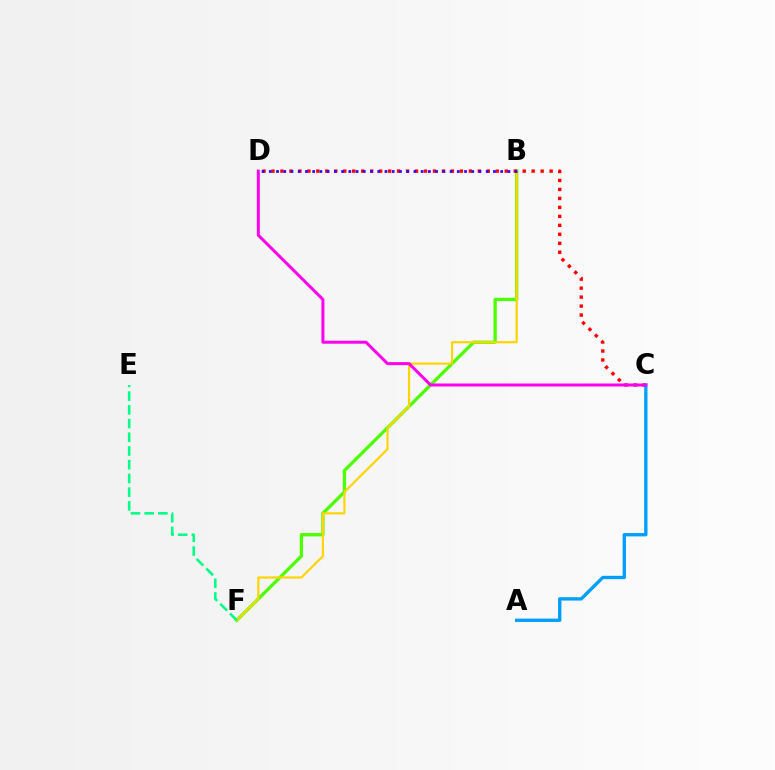{('B', 'F'): [{'color': '#4fff00', 'line_style': 'solid', 'thickness': 2.39}, {'color': '#ffd500', 'line_style': 'solid', 'thickness': 1.58}], ('C', 'D'): [{'color': '#ff0000', 'line_style': 'dotted', 'thickness': 2.44}, {'color': '#ff00ed', 'line_style': 'solid', 'thickness': 2.16}], ('E', 'F'): [{'color': '#00ff86', 'line_style': 'dashed', 'thickness': 1.86}], ('A', 'C'): [{'color': '#009eff', 'line_style': 'solid', 'thickness': 2.41}], ('B', 'D'): [{'color': '#3700ff', 'line_style': 'dotted', 'thickness': 1.96}]}